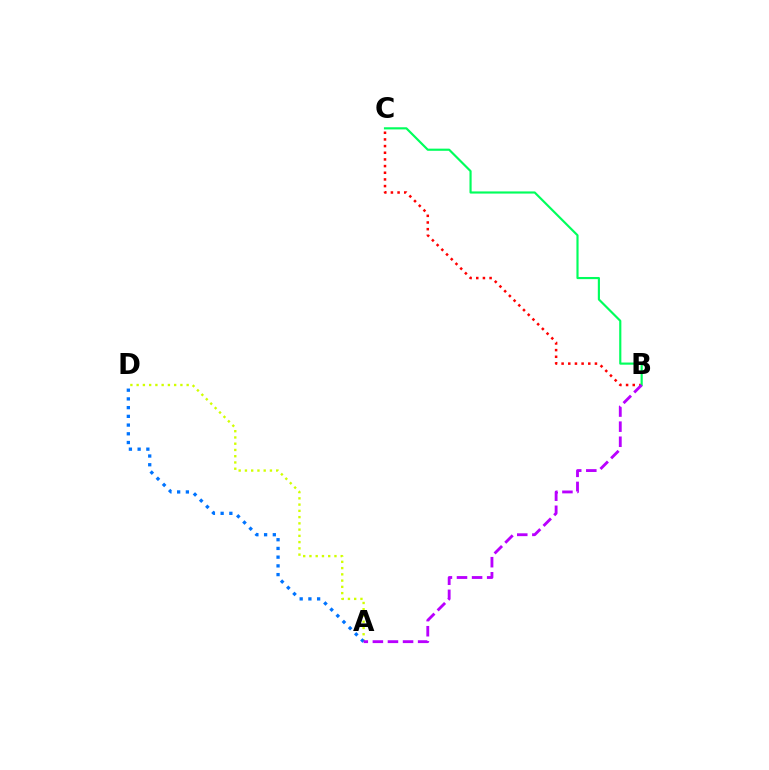{('B', 'C'): [{'color': '#ff0000', 'line_style': 'dotted', 'thickness': 1.81}, {'color': '#00ff5c', 'line_style': 'solid', 'thickness': 1.55}], ('A', 'D'): [{'color': '#d1ff00', 'line_style': 'dotted', 'thickness': 1.7}, {'color': '#0074ff', 'line_style': 'dotted', 'thickness': 2.37}], ('A', 'B'): [{'color': '#b900ff', 'line_style': 'dashed', 'thickness': 2.05}]}